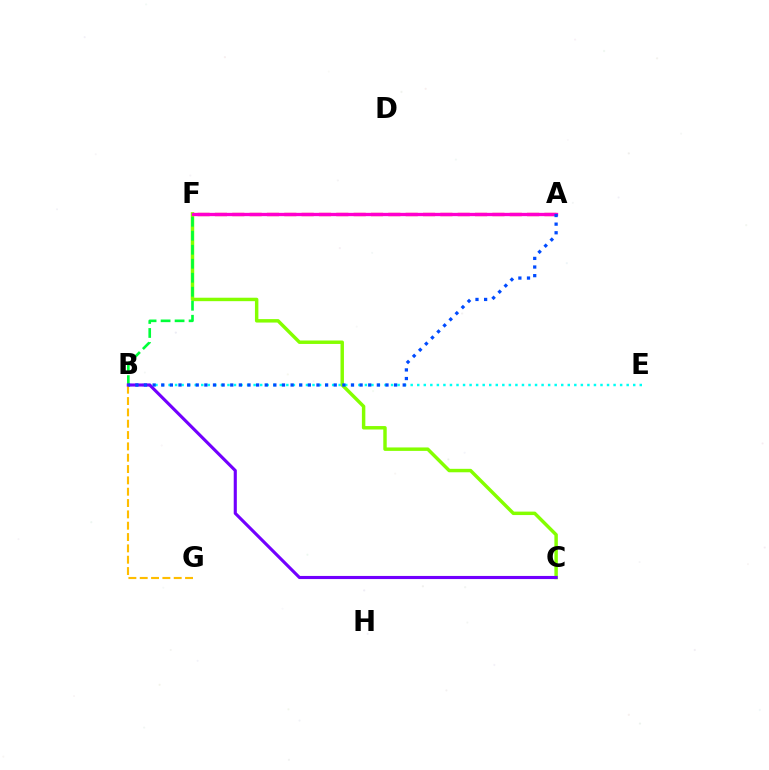{('B', 'E'): [{'color': '#00fff6', 'line_style': 'dotted', 'thickness': 1.78}], ('C', 'F'): [{'color': '#84ff00', 'line_style': 'solid', 'thickness': 2.48}], ('B', 'G'): [{'color': '#ffbd00', 'line_style': 'dashed', 'thickness': 1.54}], ('B', 'F'): [{'color': '#00ff39', 'line_style': 'dashed', 'thickness': 1.9}], ('A', 'F'): [{'color': '#ff0000', 'line_style': 'dashed', 'thickness': 2.36}, {'color': '#ff00cf', 'line_style': 'solid', 'thickness': 2.37}], ('B', 'C'): [{'color': '#7200ff', 'line_style': 'solid', 'thickness': 2.24}], ('A', 'B'): [{'color': '#004bff', 'line_style': 'dotted', 'thickness': 2.34}]}